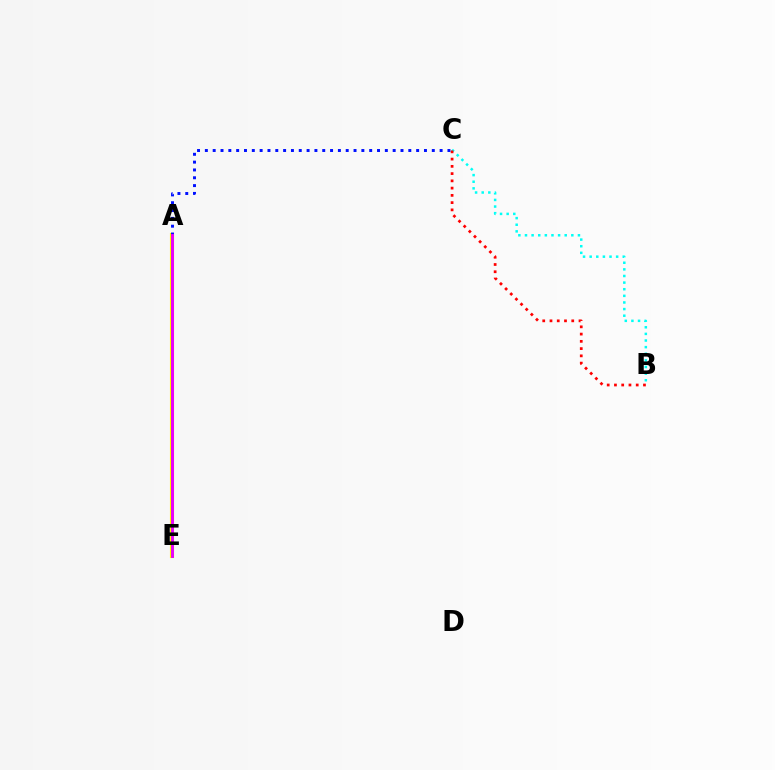{('A', 'E'): [{'color': '#fcf500', 'line_style': 'solid', 'thickness': 2.96}, {'color': '#08ff00', 'line_style': 'solid', 'thickness': 1.88}, {'color': '#ee00ff', 'line_style': 'solid', 'thickness': 2.07}], ('B', 'C'): [{'color': '#00fff6', 'line_style': 'dotted', 'thickness': 1.8}, {'color': '#ff0000', 'line_style': 'dotted', 'thickness': 1.97}], ('A', 'C'): [{'color': '#0010ff', 'line_style': 'dotted', 'thickness': 2.13}]}